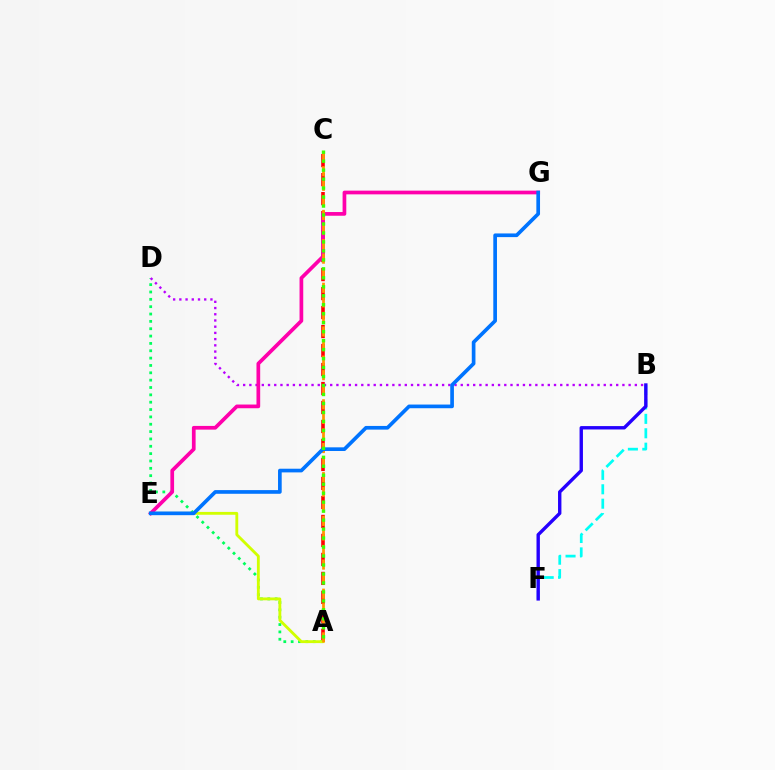{('A', 'C'): [{'color': '#ff0000', 'line_style': 'dashed', 'thickness': 2.58}, {'color': '#ff9400', 'line_style': 'dashed', 'thickness': 1.98}, {'color': '#3dff00', 'line_style': 'dotted', 'thickness': 2.44}], ('A', 'D'): [{'color': '#00ff5c', 'line_style': 'dotted', 'thickness': 2.0}], ('B', 'F'): [{'color': '#00fff6', 'line_style': 'dashed', 'thickness': 1.96}, {'color': '#2500ff', 'line_style': 'solid', 'thickness': 2.43}], ('A', 'E'): [{'color': '#d1ff00', 'line_style': 'solid', 'thickness': 2.05}], ('B', 'D'): [{'color': '#b900ff', 'line_style': 'dotted', 'thickness': 1.69}], ('E', 'G'): [{'color': '#ff00ac', 'line_style': 'solid', 'thickness': 2.67}, {'color': '#0074ff', 'line_style': 'solid', 'thickness': 2.65}]}